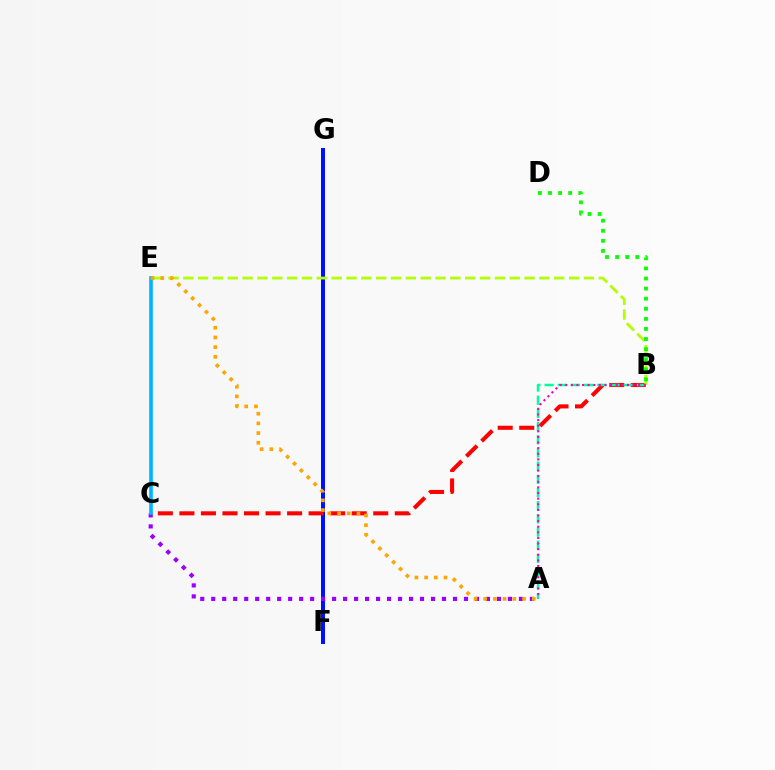{('F', 'G'): [{'color': '#0010ff', 'line_style': 'solid', 'thickness': 2.88}], ('B', 'C'): [{'color': '#ff0000', 'line_style': 'dashed', 'thickness': 2.93}], ('B', 'E'): [{'color': '#b3ff00', 'line_style': 'dashed', 'thickness': 2.02}], ('A', 'C'): [{'color': '#9b00ff', 'line_style': 'dotted', 'thickness': 2.99}], ('C', 'E'): [{'color': '#00b5ff', 'line_style': 'solid', 'thickness': 2.62}], ('B', 'D'): [{'color': '#08ff00', 'line_style': 'dotted', 'thickness': 2.74}], ('A', 'B'): [{'color': '#00ff9d', 'line_style': 'dashed', 'thickness': 1.79}, {'color': '#ff00bd', 'line_style': 'dotted', 'thickness': 1.52}], ('A', 'E'): [{'color': '#ffa500', 'line_style': 'dotted', 'thickness': 2.64}]}